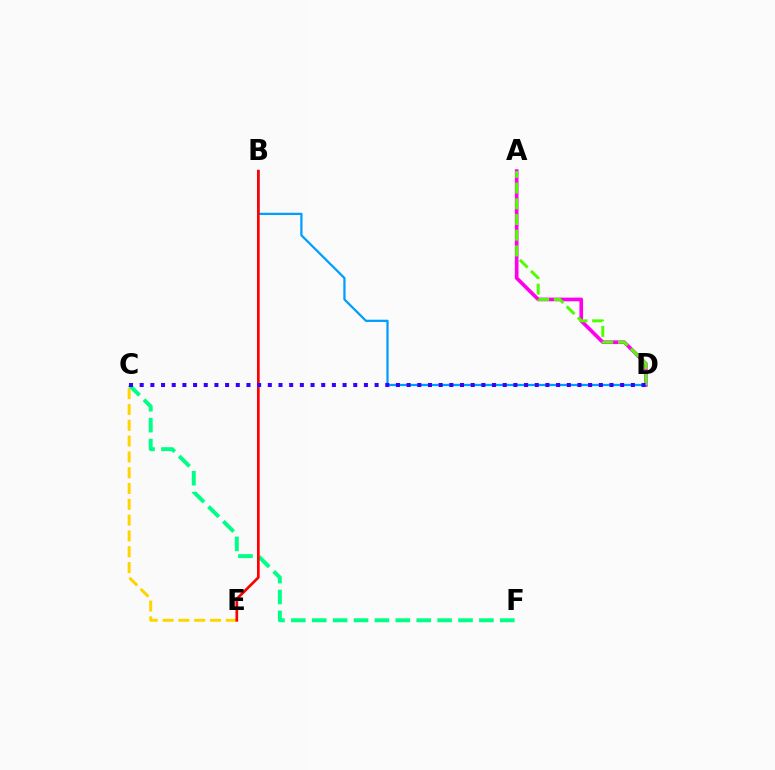{('A', 'D'): [{'color': '#ff00ed', 'line_style': 'solid', 'thickness': 2.63}, {'color': '#4fff00', 'line_style': 'dashed', 'thickness': 2.14}], ('B', 'D'): [{'color': '#009eff', 'line_style': 'solid', 'thickness': 1.62}], ('C', 'E'): [{'color': '#ffd500', 'line_style': 'dashed', 'thickness': 2.15}], ('C', 'F'): [{'color': '#00ff86', 'line_style': 'dashed', 'thickness': 2.84}], ('B', 'E'): [{'color': '#ff0000', 'line_style': 'solid', 'thickness': 1.94}], ('C', 'D'): [{'color': '#3700ff', 'line_style': 'dotted', 'thickness': 2.9}]}